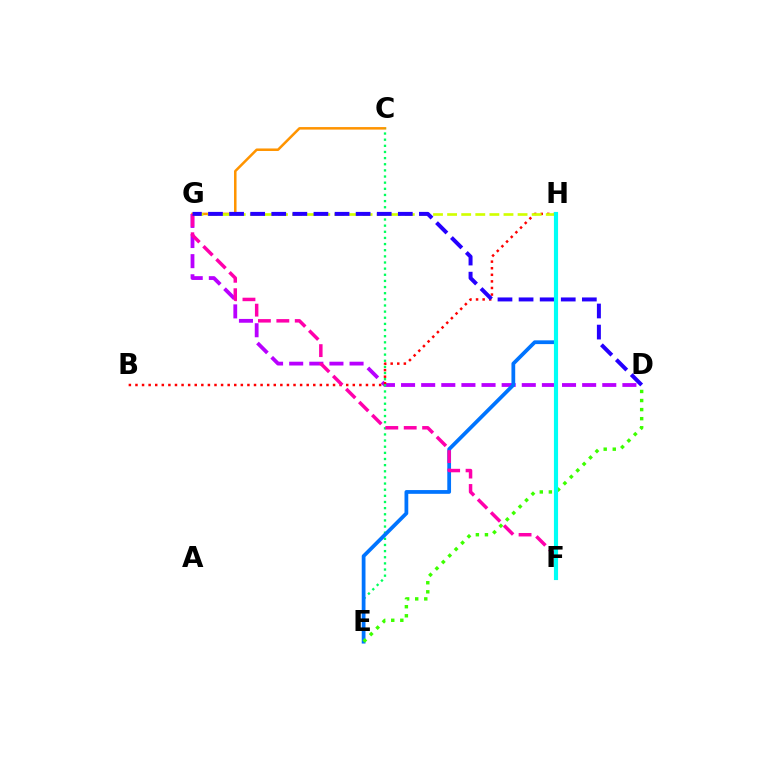{('D', 'G'): [{'color': '#b900ff', 'line_style': 'dashed', 'thickness': 2.73}, {'color': '#2500ff', 'line_style': 'dashed', 'thickness': 2.87}], ('C', 'G'): [{'color': '#ff9400', 'line_style': 'solid', 'thickness': 1.81}], ('B', 'H'): [{'color': '#ff0000', 'line_style': 'dotted', 'thickness': 1.79}], ('C', 'E'): [{'color': '#00ff5c', 'line_style': 'dotted', 'thickness': 1.67}], ('E', 'H'): [{'color': '#0074ff', 'line_style': 'solid', 'thickness': 2.71}], ('F', 'G'): [{'color': '#ff00ac', 'line_style': 'dashed', 'thickness': 2.5}], ('G', 'H'): [{'color': '#d1ff00', 'line_style': 'dashed', 'thickness': 1.91}], ('D', 'E'): [{'color': '#3dff00', 'line_style': 'dotted', 'thickness': 2.46}], ('F', 'H'): [{'color': '#00fff6', 'line_style': 'solid', 'thickness': 2.98}]}